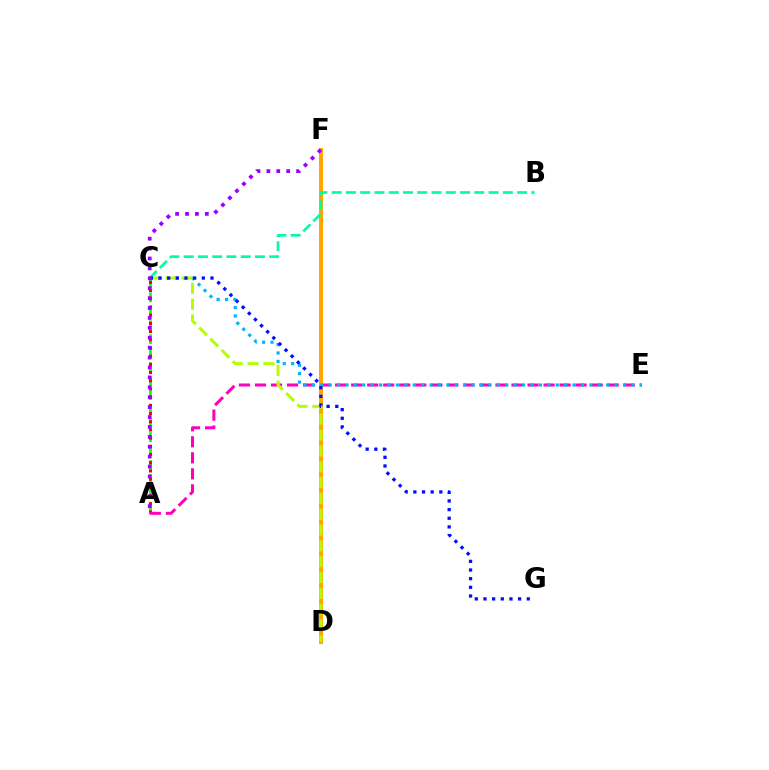{('A', 'C'): [{'color': '#08ff00', 'line_style': 'dashed', 'thickness': 1.9}, {'color': '#ff0000', 'line_style': 'dotted', 'thickness': 2.23}], ('A', 'E'): [{'color': '#ff00bd', 'line_style': 'dashed', 'thickness': 2.18}], ('D', 'F'): [{'color': '#ffa500', 'line_style': 'solid', 'thickness': 2.85}], ('C', 'E'): [{'color': '#00b5ff', 'line_style': 'dotted', 'thickness': 2.29}], ('C', 'D'): [{'color': '#b3ff00', 'line_style': 'dashed', 'thickness': 2.15}], ('B', 'C'): [{'color': '#00ff9d', 'line_style': 'dashed', 'thickness': 1.94}], ('C', 'G'): [{'color': '#0010ff', 'line_style': 'dotted', 'thickness': 2.35}], ('A', 'F'): [{'color': '#9b00ff', 'line_style': 'dotted', 'thickness': 2.69}]}